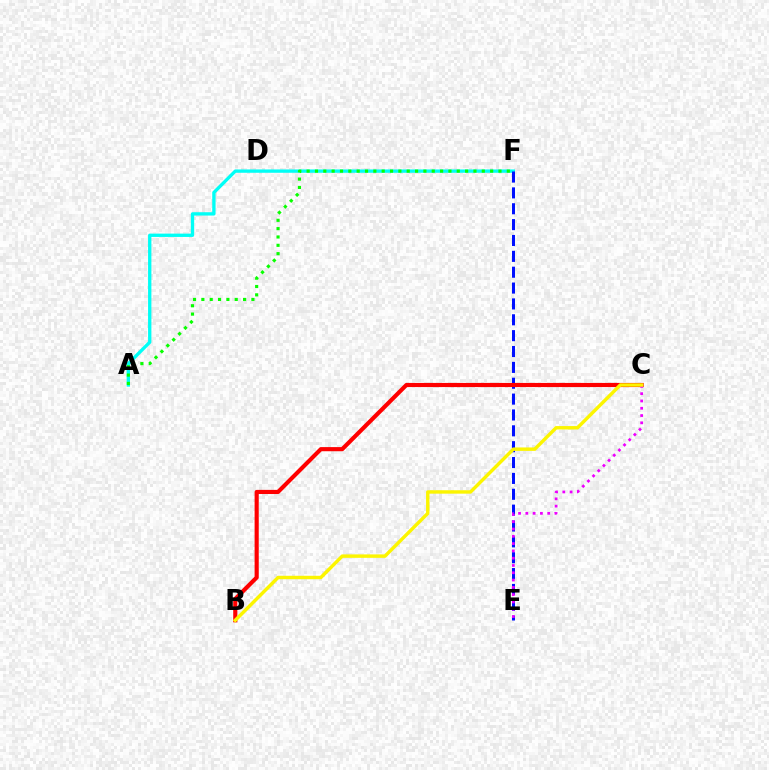{('A', 'F'): [{'color': '#00fff6', 'line_style': 'solid', 'thickness': 2.4}, {'color': '#08ff00', 'line_style': 'dotted', 'thickness': 2.27}], ('E', 'F'): [{'color': '#0010ff', 'line_style': 'dashed', 'thickness': 2.15}], ('B', 'C'): [{'color': '#ff0000', 'line_style': 'solid', 'thickness': 2.98}, {'color': '#fcf500', 'line_style': 'solid', 'thickness': 2.47}], ('C', 'E'): [{'color': '#ee00ff', 'line_style': 'dotted', 'thickness': 1.98}]}